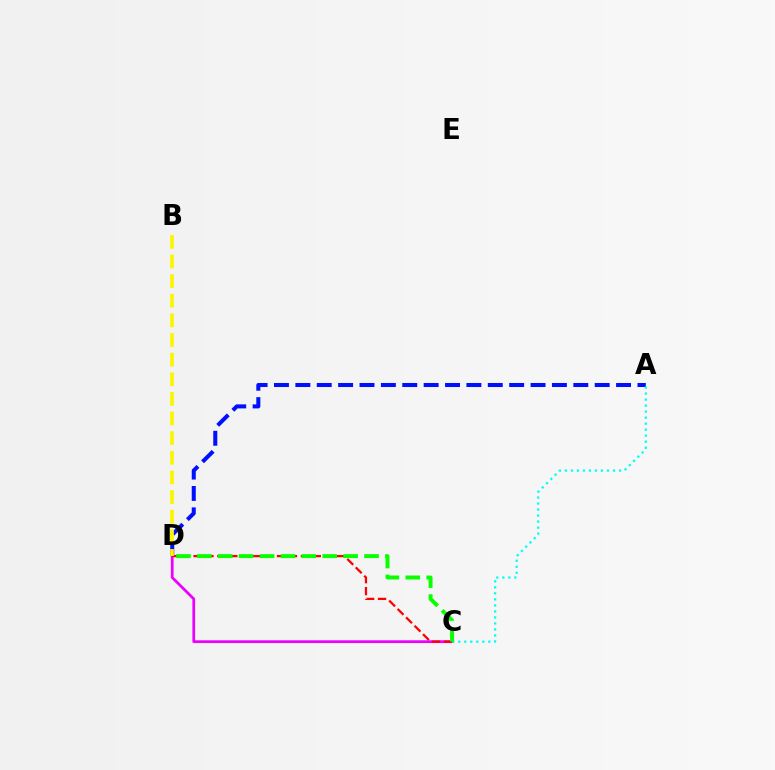{('C', 'D'): [{'color': '#ee00ff', 'line_style': 'solid', 'thickness': 1.99}, {'color': '#ff0000', 'line_style': 'dashed', 'thickness': 1.62}, {'color': '#08ff00', 'line_style': 'dashed', 'thickness': 2.84}], ('A', 'D'): [{'color': '#0010ff', 'line_style': 'dashed', 'thickness': 2.9}], ('A', 'C'): [{'color': '#00fff6', 'line_style': 'dotted', 'thickness': 1.63}], ('B', 'D'): [{'color': '#fcf500', 'line_style': 'dashed', 'thickness': 2.67}]}